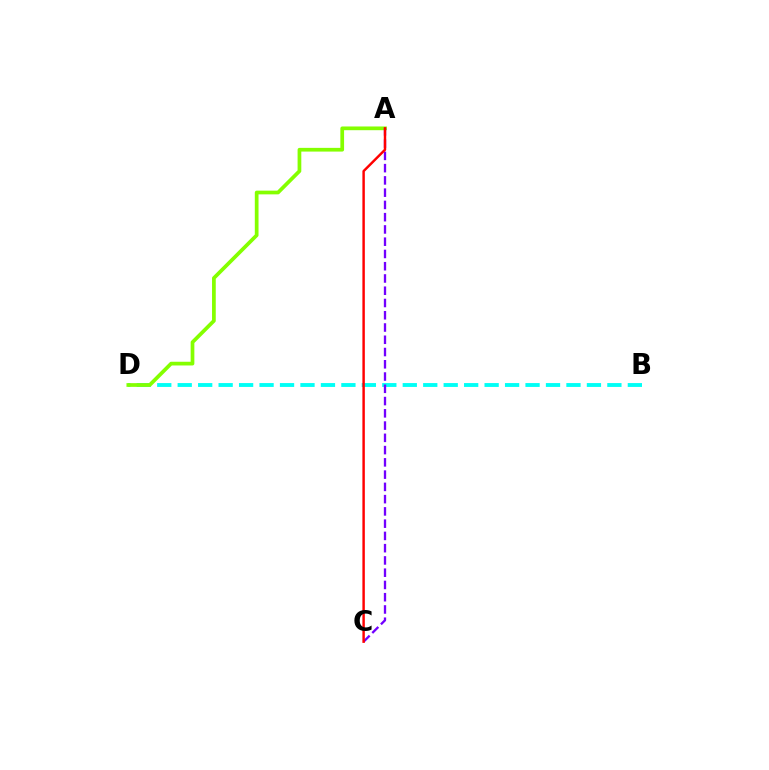{('B', 'D'): [{'color': '#00fff6', 'line_style': 'dashed', 'thickness': 2.78}], ('A', 'D'): [{'color': '#84ff00', 'line_style': 'solid', 'thickness': 2.68}], ('A', 'C'): [{'color': '#7200ff', 'line_style': 'dashed', 'thickness': 1.67}, {'color': '#ff0000', 'line_style': 'solid', 'thickness': 1.76}]}